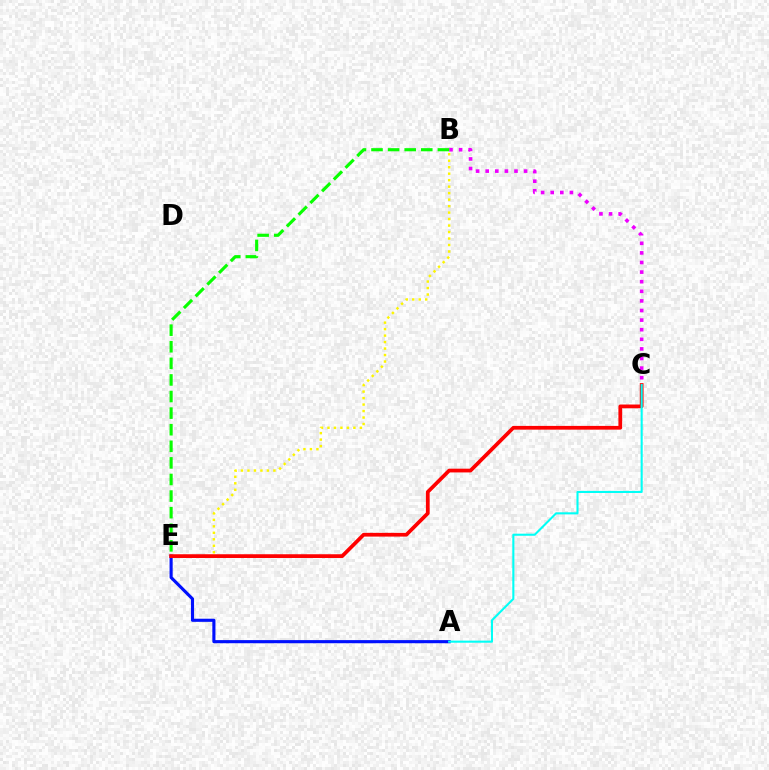{('B', 'E'): [{'color': '#fcf500', 'line_style': 'dotted', 'thickness': 1.76}, {'color': '#08ff00', 'line_style': 'dashed', 'thickness': 2.25}], ('B', 'C'): [{'color': '#ee00ff', 'line_style': 'dotted', 'thickness': 2.61}], ('A', 'E'): [{'color': '#0010ff', 'line_style': 'solid', 'thickness': 2.24}], ('C', 'E'): [{'color': '#ff0000', 'line_style': 'solid', 'thickness': 2.69}], ('A', 'C'): [{'color': '#00fff6', 'line_style': 'solid', 'thickness': 1.5}]}